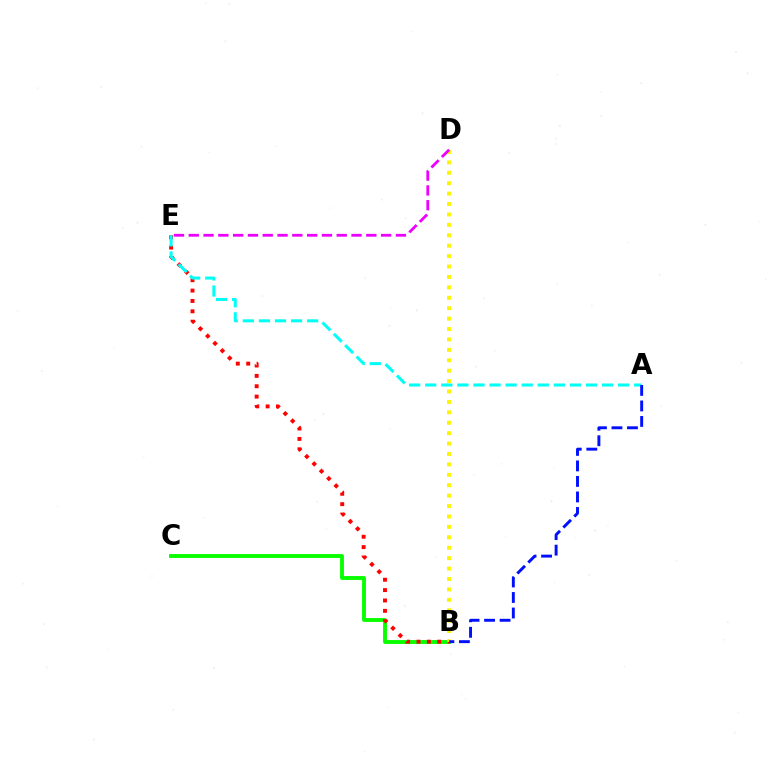{('B', 'C'): [{'color': '#08ff00', 'line_style': 'solid', 'thickness': 2.79}], ('B', 'E'): [{'color': '#ff0000', 'line_style': 'dotted', 'thickness': 2.82}], ('B', 'D'): [{'color': '#fcf500', 'line_style': 'dotted', 'thickness': 2.83}], ('D', 'E'): [{'color': '#ee00ff', 'line_style': 'dashed', 'thickness': 2.01}], ('A', 'E'): [{'color': '#00fff6', 'line_style': 'dashed', 'thickness': 2.18}], ('A', 'B'): [{'color': '#0010ff', 'line_style': 'dashed', 'thickness': 2.11}]}